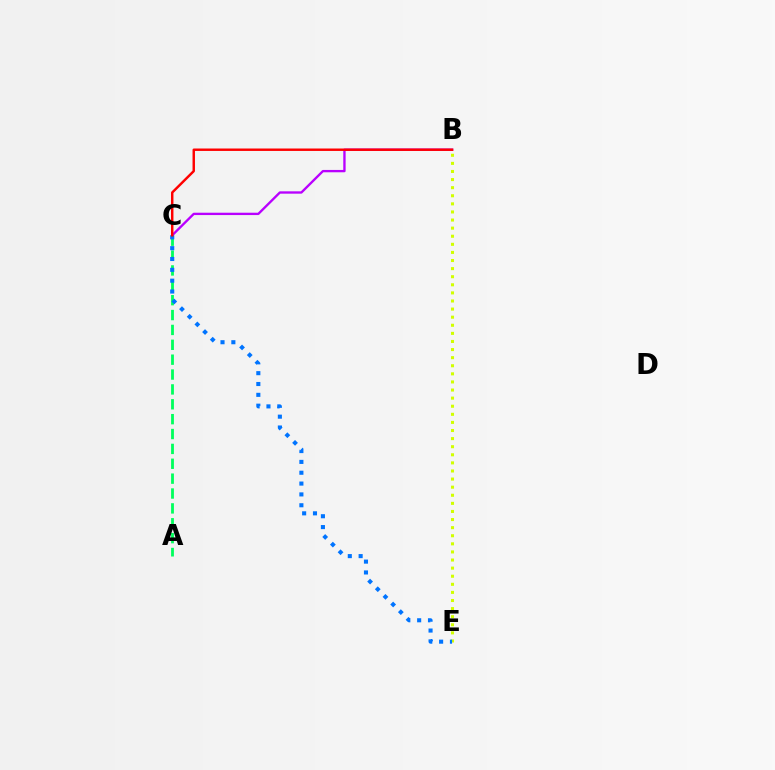{('A', 'C'): [{'color': '#00ff5c', 'line_style': 'dashed', 'thickness': 2.02}], ('B', 'C'): [{'color': '#b900ff', 'line_style': 'solid', 'thickness': 1.69}, {'color': '#ff0000', 'line_style': 'solid', 'thickness': 1.76}], ('B', 'E'): [{'color': '#d1ff00', 'line_style': 'dotted', 'thickness': 2.2}], ('C', 'E'): [{'color': '#0074ff', 'line_style': 'dotted', 'thickness': 2.94}]}